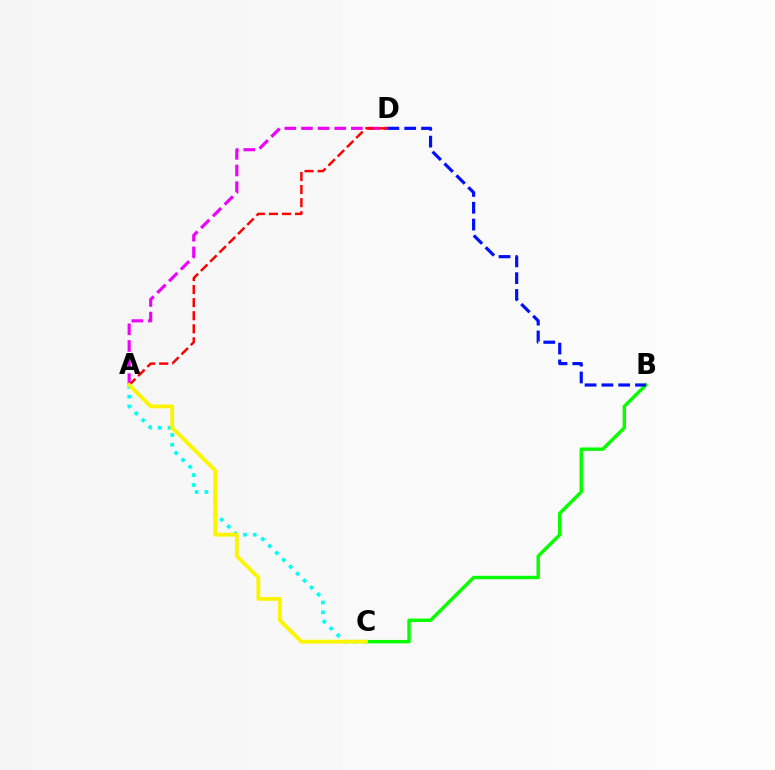{('A', 'D'): [{'color': '#ee00ff', 'line_style': 'dashed', 'thickness': 2.26}, {'color': '#ff0000', 'line_style': 'dashed', 'thickness': 1.78}], ('A', 'C'): [{'color': '#00fff6', 'line_style': 'dotted', 'thickness': 2.67}, {'color': '#fcf500', 'line_style': 'solid', 'thickness': 2.77}], ('B', 'C'): [{'color': '#08ff00', 'line_style': 'solid', 'thickness': 2.46}], ('B', 'D'): [{'color': '#0010ff', 'line_style': 'dashed', 'thickness': 2.28}]}